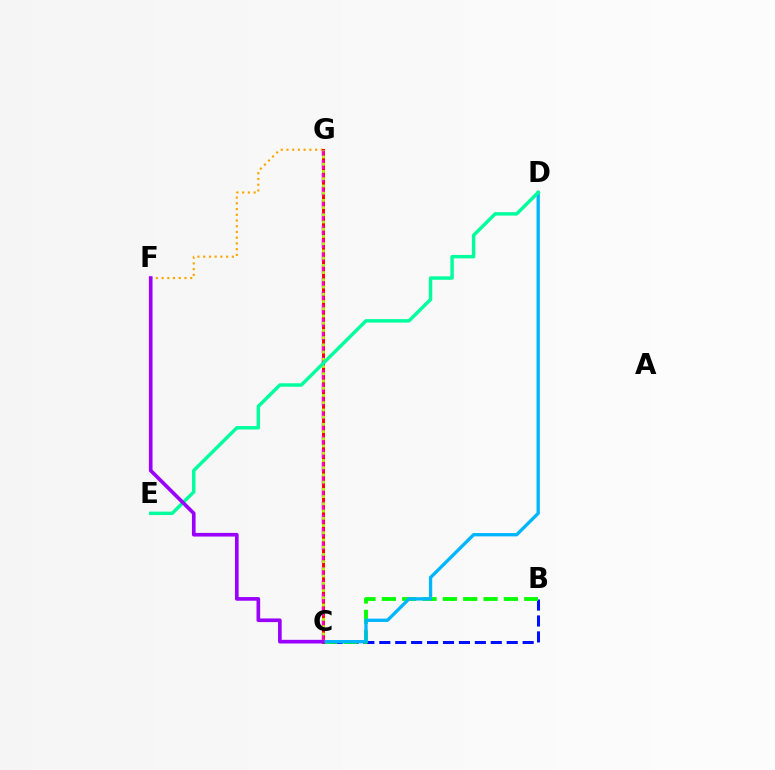{('B', 'C'): [{'color': '#0010ff', 'line_style': 'dashed', 'thickness': 2.16}, {'color': '#08ff00', 'line_style': 'dashed', 'thickness': 2.76}], ('F', 'G'): [{'color': '#ffa500', 'line_style': 'dotted', 'thickness': 1.56}], ('C', 'G'): [{'color': '#ff0000', 'line_style': 'solid', 'thickness': 2.13}, {'color': '#ff00bd', 'line_style': 'dashed', 'thickness': 1.78}, {'color': '#b3ff00', 'line_style': 'dotted', 'thickness': 1.96}], ('C', 'D'): [{'color': '#00b5ff', 'line_style': 'solid', 'thickness': 2.39}], ('D', 'E'): [{'color': '#00ff9d', 'line_style': 'solid', 'thickness': 2.48}], ('C', 'F'): [{'color': '#9b00ff', 'line_style': 'solid', 'thickness': 2.63}]}